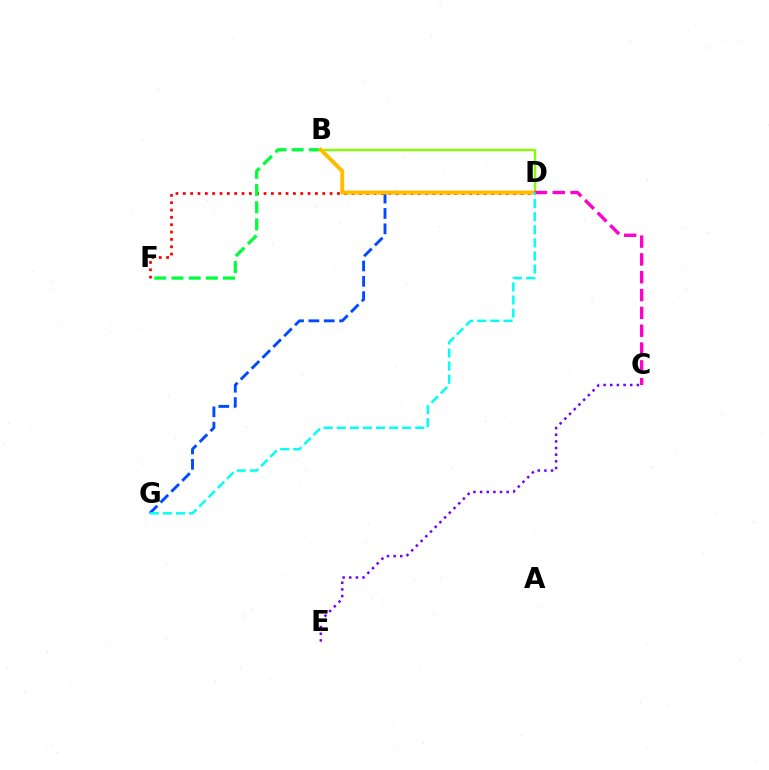{('D', 'G'): [{'color': '#004bff', 'line_style': 'dashed', 'thickness': 2.08}, {'color': '#00fff6', 'line_style': 'dashed', 'thickness': 1.78}], ('D', 'F'): [{'color': '#ff0000', 'line_style': 'dotted', 'thickness': 1.99}], ('B', 'D'): [{'color': '#84ff00', 'line_style': 'solid', 'thickness': 1.71}, {'color': '#ffbd00', 'line_style': 'solid', 'thickness': 2.86}], ('C', 'E'): [{'color': '#7200ff', 'line_style': 'dotted', 'thickness': 1.81}], ('B', 'F'): [{'color': '#00ff39', 'line_style': 'dashed', 'thickness': 2.33}], ('C', 'D'): [{'color': '#ff00cf', 'line_style': 'dashed', 'thickness': 2.42}]}